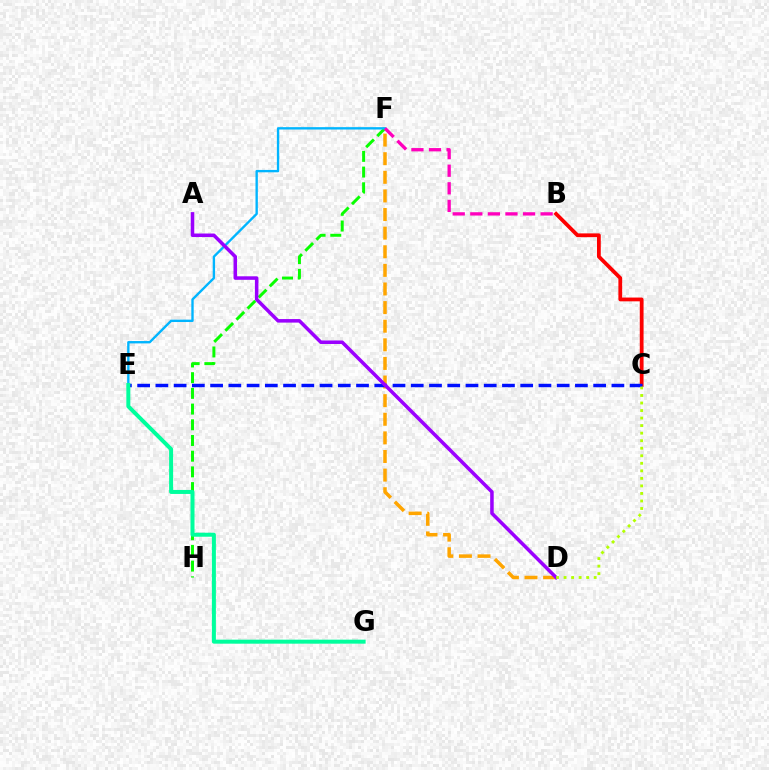{('D', 'F'): [{'color': '#ffa500', 'line_style': 'dashed', 'thickness': 2.53}], ('B', 'C'): [{'color': '#ff0000', 'line_style': 'solid', 'thickness': 2.72}], ('F', 'H'): [{'color': '#08ff00', 'line_style': 'dashed', 'thickness': 2.13}], ('E', 'F'): [{'color': '#00b5ff', 'line_style': 'solid', 'thickness': 1.7}], ('C', 'E'): [{'color': '#0010ff', 'line_style': 'dashed', 'thickness': 2.48}], ('A', 'D'): [{'color': '#9b00ff', 'line_style': 'solid', 'thickness': 2.54}], ('E', 'G'): [{'color': '#00ff9d', 'line_style': 'solid', 'thickness': 2.88}], ('C', 'D'): [{'color': '#b3ff00', 'line_style': 'dotted', 'thickness': 2.05}], ('B', 'F'): [{'color': '#ff00bd', 'line_style': 'dashed', 'thickness': 2.39}]}